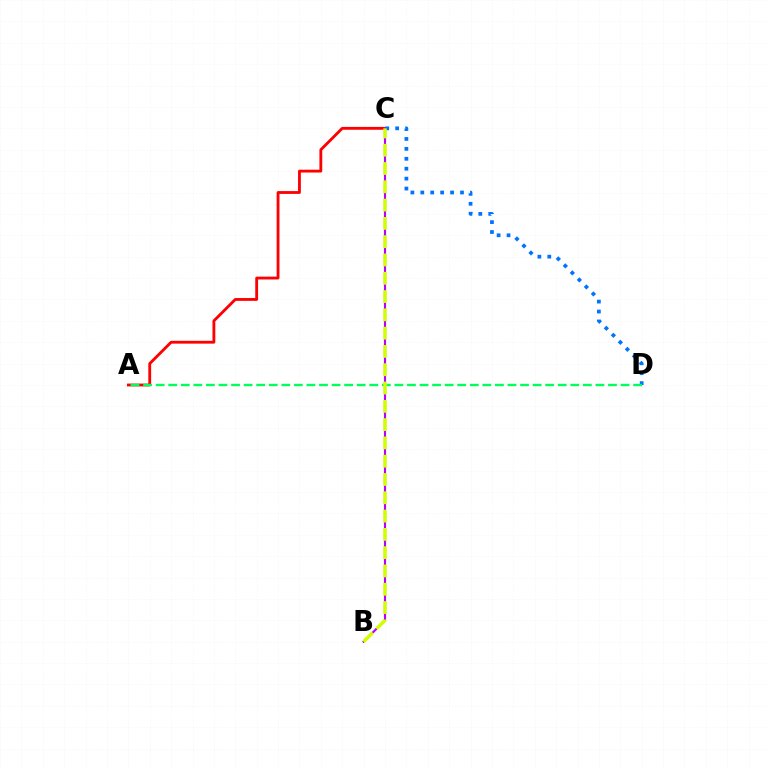{('A', 'C'): [{'color': '#ff0000', 'line_style': 'solid', 'thickness': 2.04}], ('B', 'C'): [{'color': '#b900ff', 'line_style': 'solid', 'thickness': 1.53}, {'color': '#d1ff00', 'line_style': 'dashed', 'thickness': 2.49}], ('C', 'D'): [{'color': '#0074ff', 'line_style': 'dotted', 'thickness': 2.7}], ('A', 'D'): [{'color': '#00ff5c', 'line_style': 'dashed', 'thickness': 1.71}]}